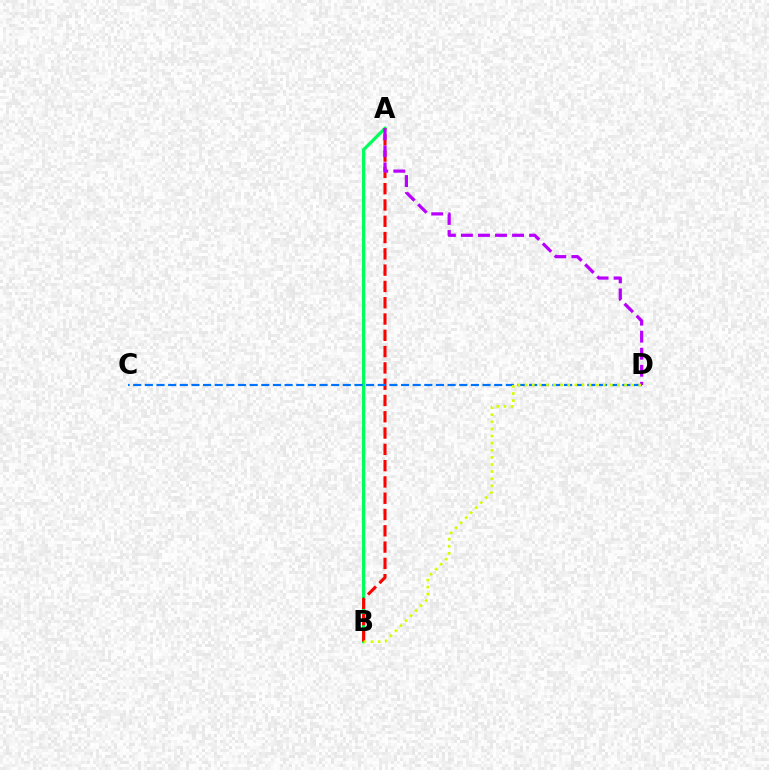{('A', 'B'): [{'color': '#00ff5c', 'line_style': 'solid', 'thickness': 2.34}, {'color': '#ff0000', 'line_style': 'dashed', 'thickness': 2.21}], ('A', 'D'): [{'color': '#b900ff', 'line_style': 'dashed', 'thickness': 2.31}], ('C', 'D'): [{'color': '#0074ff', 'line_style': 'dashed', 'thickness': 1.58}], ('B', 'D'): [{'color': '#d1ff00', 'line_style': 'dotted', 'thickness': 1.93}]}